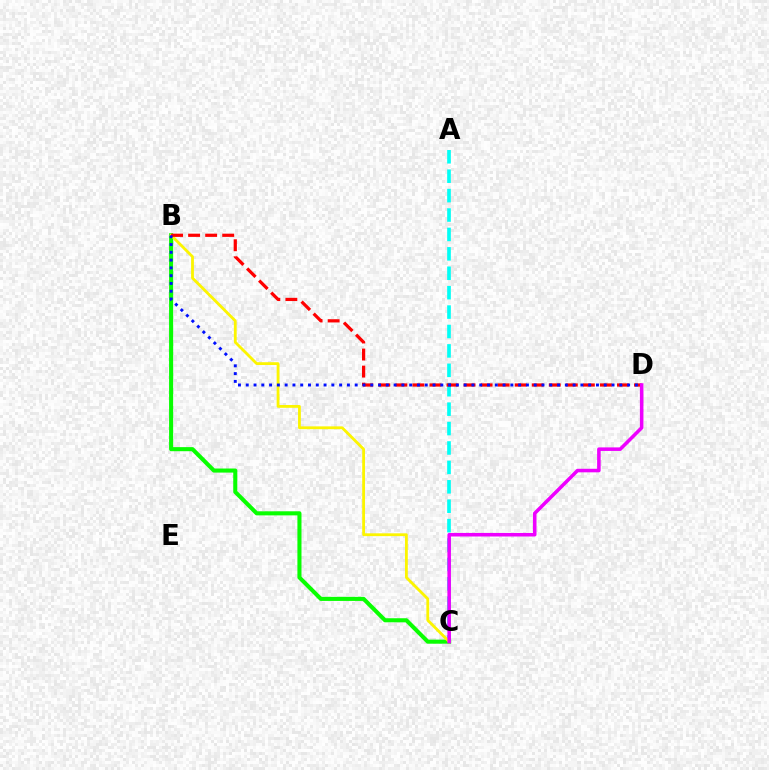{('B', 'C'): [{'color': '#08ff00', 'line_style': 'solid', 'thickness': 2.93}, {'color': '#fcf500', 'line_style': 'solid', 'thickness': 2.02}], ('A', 'C'): [{'color': '#00fff6', 'line_style': 'dashed', 'thickness': 2.64}], ('B', 'D'): [{'color': '#ff0000', 'line_style': 'dashed', 'thickness': 2.32}, {'color': '#0010ff', 'line_style': 'dotted', 'thickness': 2.11}], ('C', 'D'): [{'color': '#ee00ff', 'line_style': 'solid', 'thickness': 2.55}]}